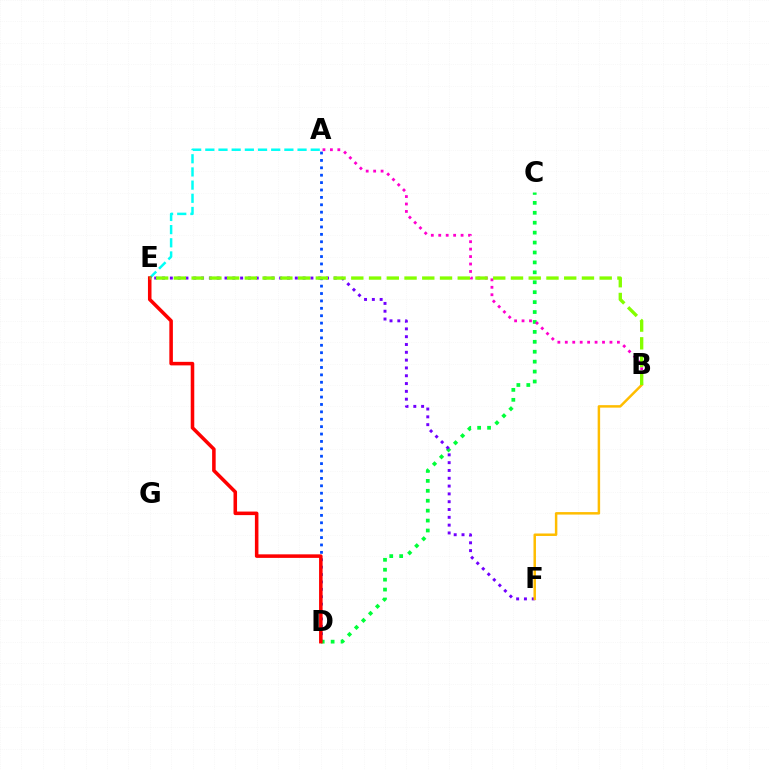{('A', 'D'): [{'color': '#004bff', 'line_style': 'dotted', 'thickness': 2.01}], ('C', 'D'): [{'color': '#00ff39', 'line_style': 'dotted', 'thickness': 2.7}], ('A', 'E'): [{'color': '#00fff6', 'line_style': 'dashed', 'thickness': 1.79}], ('E', 'F'): [{'color': '#7200ff', 'line_style': 'dotted', 'thickness': 2.12}], ('D', 'E'): [{'color': '#ff0000', 'line_style': 'solid', 'thickness': 2.55}], ('B', 'F'): [{'color': '#ffbd00', 'line_style': 'solid', 'thickness': 1.79}], ('A', 'B'): [{'color': '#ff00cf', 'line_style': 'dotted', 'thickness': 2.02}], ('B', 'E'): [{'color': '#84ff00', 'line_style': 'dashed', 'thickness': 2.41}]}